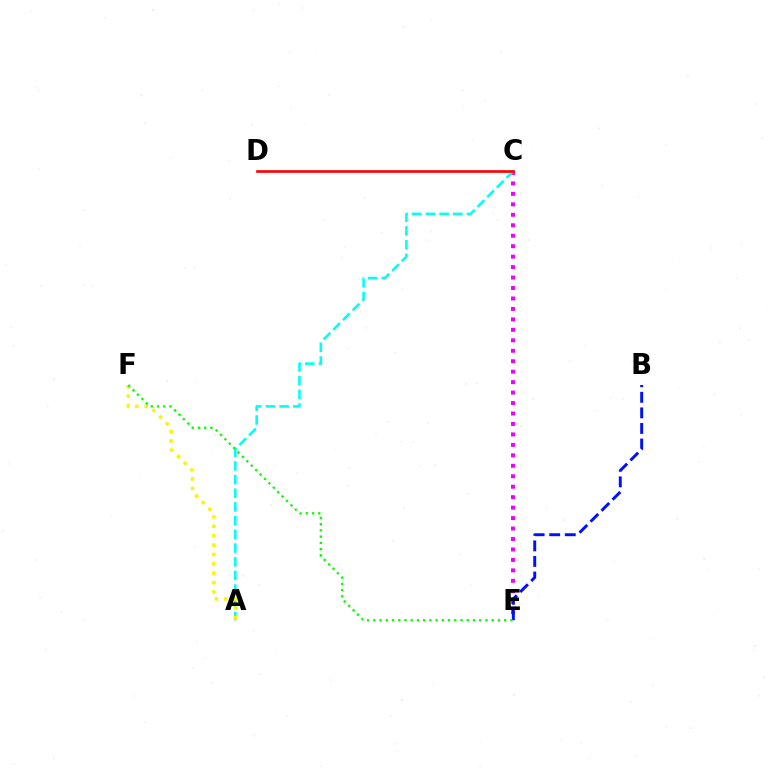{('C', 'E'): [{'color': '#ee00ff', 'line_style': 'dotted', 'thickness': 2.84}], ('A', 'C'): [{'color': '#00fff6', 'line_style': 'dashed', 'thickness': 1.86}], ('C', 'D'): [{'color': '#ff0000', 'line_style': 'solid', 'thickness': 1.91}], ('A', 'F'): [{'color': '#fcf500', 'line_style': 'dotted', 'thickness': 2.55}], ('B', 'E'): [{'color': '#0010ff', 'line_style': 'dashed', 'thickness': 2.11}], ('E', 'F'): [{'color': '#08ff00', 'line_style': 'dotted', 'thickness': 1.69}]}